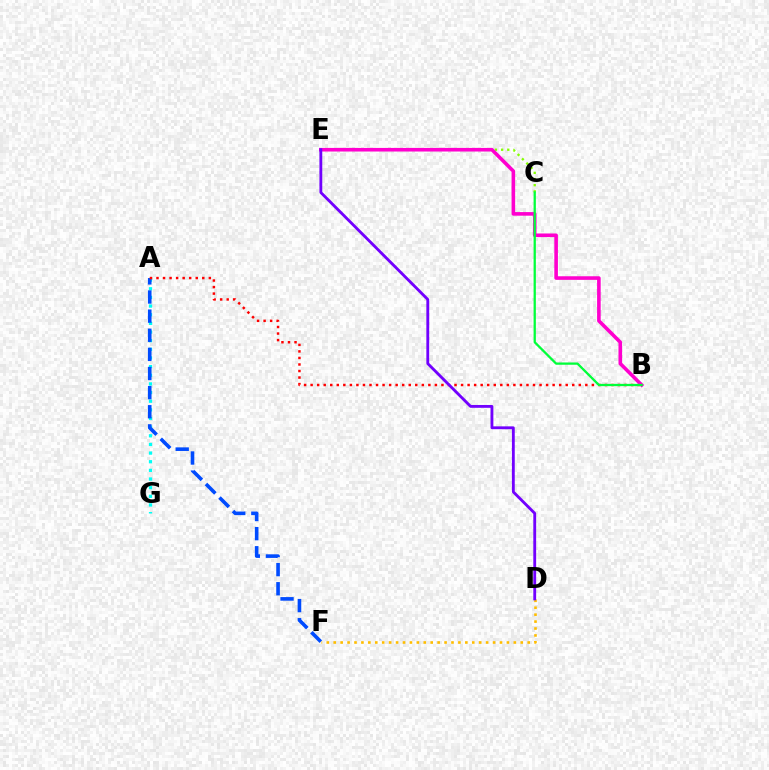{('A', 'G'): [{'color': '#00fff6', 'line_style': 'dotted', 'thickness': 2.35}], ('A', 'F'): [{'color': '#004bff', 'line_style': 'dashed', 'thickness': 2.6}], ('D', 'F'): [{'color': '#ffbd00', 'line_style': 'dotted', 'thickness': 1.88}], ('C', 'E'): [{'color': '#84ff00', 'line_style': 'dotted', 'thickness': 1.68}], ('A', 'B'): [{'color': '#ff0000', 'line_style': 'dotted', 'thickness': 1.78}], ('B', 'E'): [{'color': '#ff00cf', 'line_style': 'solid', 'thickness': 2.59}], ('D', 'E'): [{'color': '#7200ff', 'line_style': 'solid', 'thickness': 2.04}], ('B', 'C'): [{'color': '#00ff39', 'line_style': 'solid', 'thickness': 1.64}]}